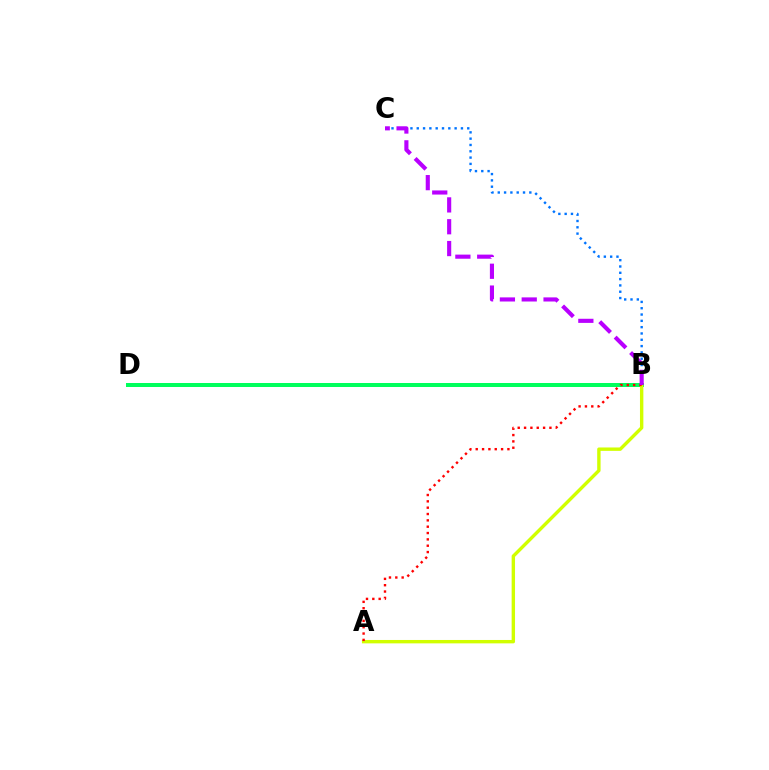{('B', 'C'): [{'color': '#0074ff', 'line_style': 'dotted', 'thickness': 1.72}, {'color': '#b900ff', 'line_style': 'dashed', 'thickness': 2.97}], ('B', 'D'): [{'color': '#00ff5c', 'line_style': 'solid', 'thickness': 2.88}], ('A', 'B'): [{'color': '#d1ff00', 'line_style': 'solid', 'thickness': 2.44}, {'color': '#ff0000', 'line_style': 'dotted', 'thickness': 1.72}]}